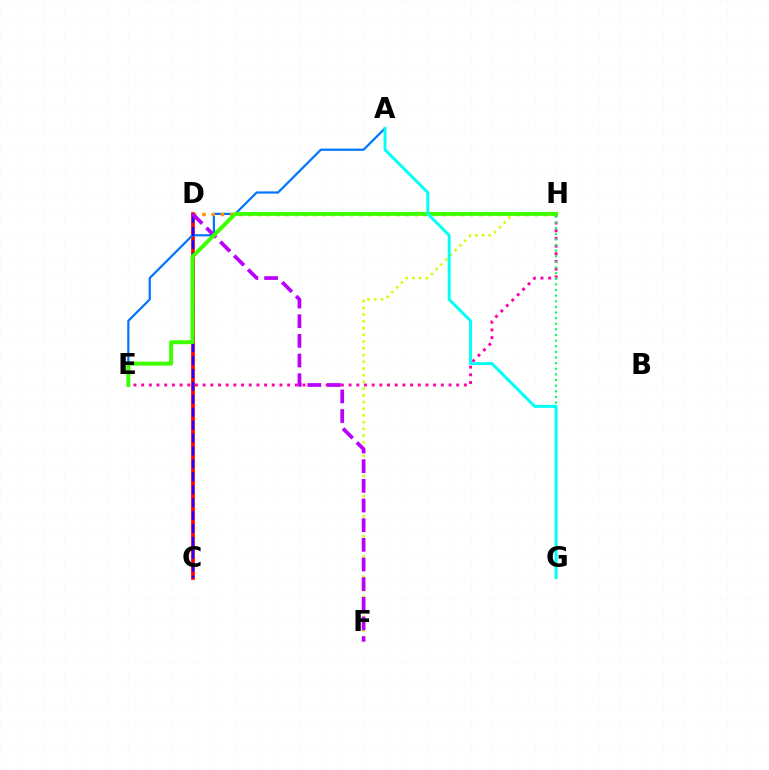{('C', 'D'): [{'color': '#ff0000', 'line_style': 'solid', 'thickness': 2.65}, {'color': '#2500ff', 'line_style': 'dashed', 'thickness': 1.75}], ('A', 'E'): [{'color': '#0074ff', 'line_style': 'solid', 'thickness': 1.59}], ('E', 'H'): [{'color': '#ff00ac', 'line_style': 'dotted', 'thickness': 2.09}, {'color': '#3dff00', 'line_style': 'solid', 'thickness': 2.85}], ('D', 'H'): [{'color': '#ff9400', 'line_style': 'dotted', 'thickness': 2.51}], ('F', 'H'): [{'color': '#d1ff00', 'line_style': 'dotted', 'thickness': 1.83}], ('D', 'F'): [{'color': '#b900ff', 'line_style': 'dashed', 'thickness': 2.67}], ('G', 'H'): [{'color': '#00ff5c', 'line_style': 'dotted', 'thickness': 1.53}], ('A', 'G'): [{'color': '#00fff6', 'line_style': 'solid', 'thickness': 2.12}]}